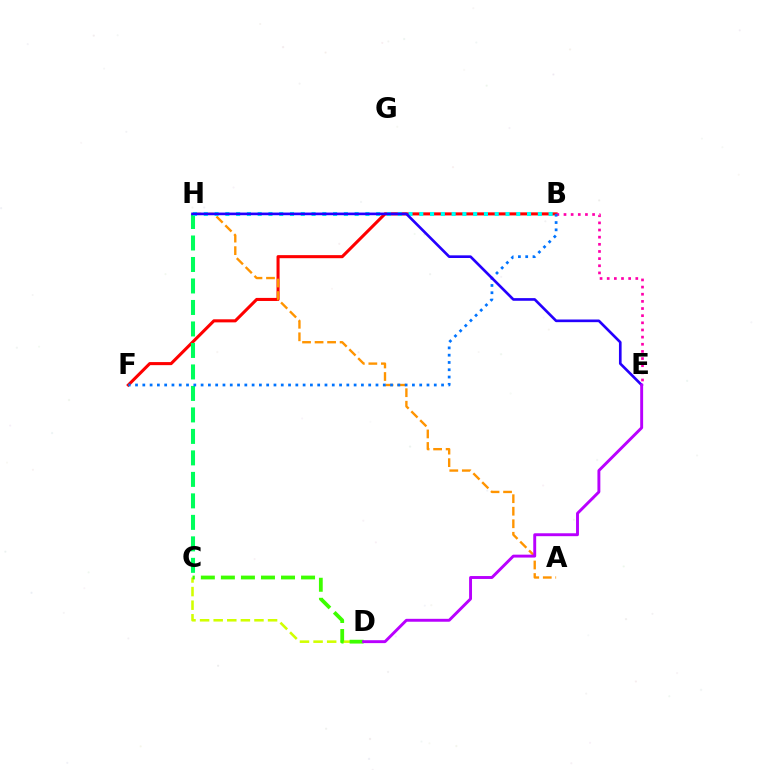{('B', 'F'): [{'color': '#ff0000', 'line_style': 'solid', 'thickness': 2.21}, {'color': '#0074ff', 'line_style': 'dotted', 'thickness': 1.98}], ('A', 'H'): [{'color': '#ff9400', 'line_style': 'dashed', 'thickness': 1.7}], ('C', 'D'): [{'color': '#d1ff00', 'line_style': 'dashed', 'thickness': 1.85}, {'color': '#3dff00', 'line_style': 'dashed', 'thickness': 2.72}], ('B', 'E'): [{'color': '#ff00ac', 'line_style': 'dotted', 'thickness': 1.94}], ('C', 'H'): [{'color': '#00ff5c', 'line_style': 'dashed', 'thickness': 2.92}], ('B', 'H'): [{'color': '#00fff6', 'line_style': 'dotted', 'thickness': 2.93}], ('E', 'H'): [{'color': '#2500ff', 'line_style': 'solid', 'thickness': 1.91}], ('D', 'E'): [{'color': '#b900ff', 'line_style': 'solid', 'thickness': 2.1}]}